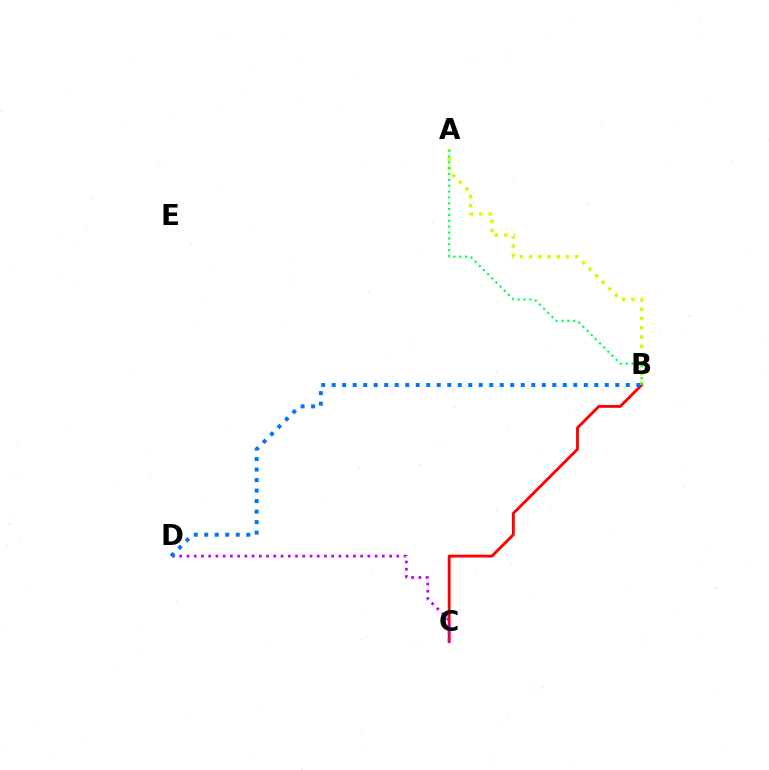{('B', 'C'): [{'color': '#ff0000', 'line_style': 'solid', 'thickness': 2.06}], ('C', 'D'): [{'color': '#b900ff', 'line_style': 'dotted', 'thickness': 1.97}], ('A', 'B'): [{'color': '#d1ff00', 'line_style': 'dotted', 'thickness': 2.51}, {'color': '#00ff5c', 'line_style': 'dotted', 'thickness': 1.59}], ('B', 'D'): [{'color': '#0074ff', 'line_style': 'dotted', 'thickness': 2.85}]}